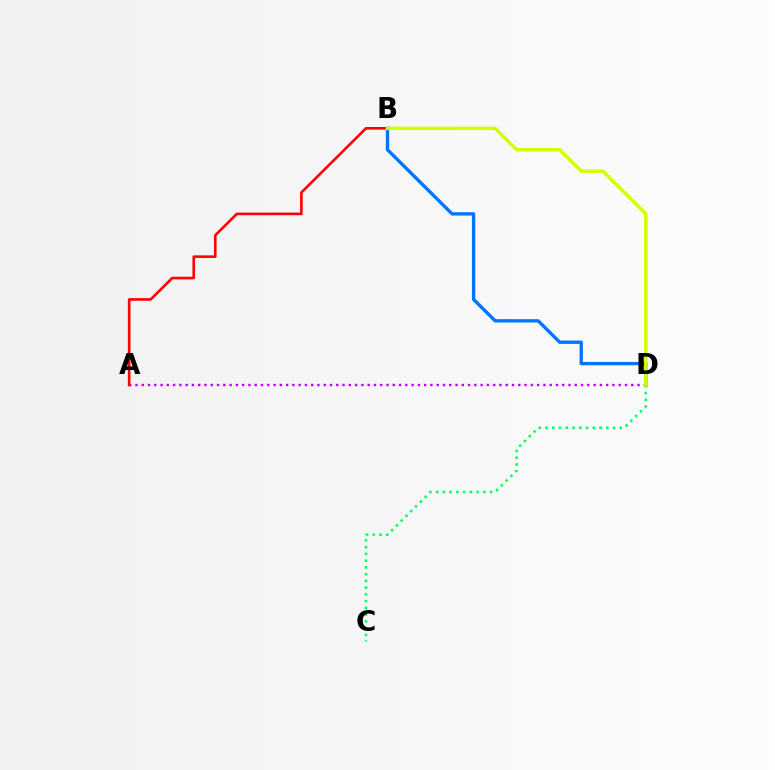{('C', 'D'): [{'color': '#00ff5c', 'line_style': 'dotted', 'thickness': 1.83}], ('A', 'D'): [{'color': '#b900ff', 'line_style': 'dotted', 'thickness': 1.71}], ('B', 'D'): [{'color': '#0074ff', 'line_style': 'solid', 'thickness': 2.4}, {'color': '#d1ff00', 'line_style': 'solid', 'thickness': 2.48}], ('A', 'B'): [{'color': '#ff0000', 'line_style': 'solid', 'thickness': 1.89}]}